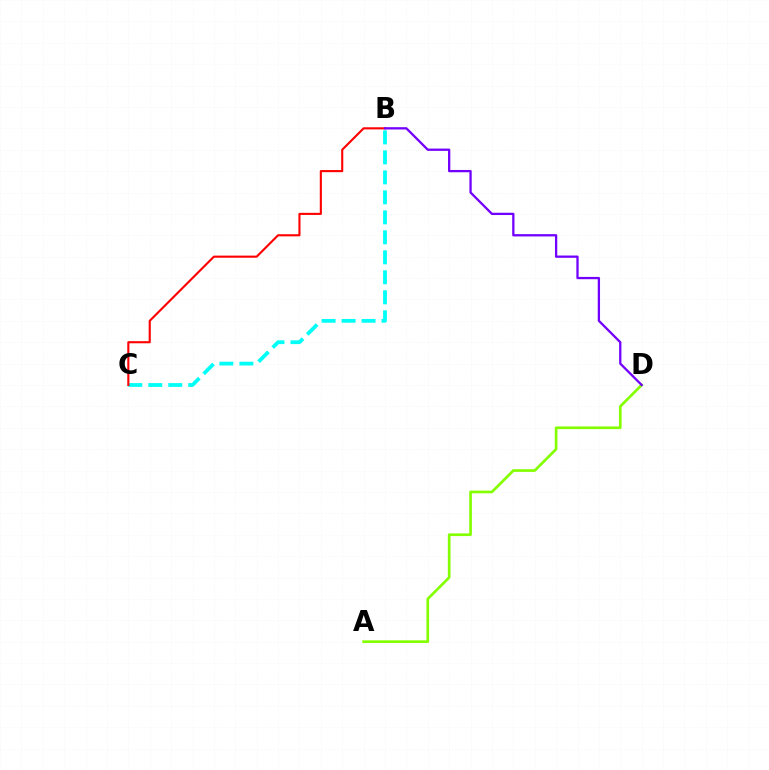{('B', 'C'): [{'color': '#00fff6', 'line_style': 'dashed', 'thickness': 2.72}, {'color': '#ff0000', 'line_style': 'solid', 'thickness': 1.52}], ('A', 'D'): [{'color': '#84ff00', 'line_style': 'solid', 'thickness': 1.93}], ('B', 'D'): [{'color': '#7200ff', 'line_style': 'solid', 'thickness': 1.65}]}